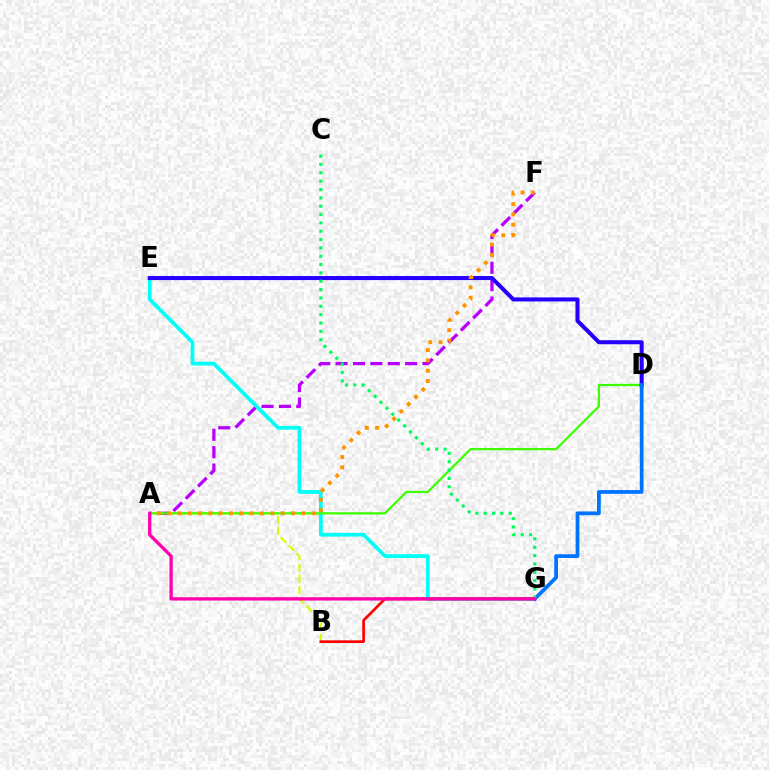{('A', 'F'): [{'color': '#b900ff', 'line_style': 'dashed', 'thickness': 2.36}, {'color': '#ff9400', 'line_style': 'dotted', 'thickness': 2.81}], ('E', 'G'): [{'color': '#00fff6', 'line_style': 'solid', 'thickness': 2.69}], ('A', 'B'): [{'color': '#d1ff00', 'line_style': 'dashed', 'thickness': 1.54}], ('A', 'D'): [{'color': '#3dff00', 'line_style': 'solid', 'thickness': 1.6}], ('D', 'E'): [{'color': '#2500ff', 'line_style': 'solid', 'thickness': 2.91}], ('B', 'G'): [{'color': '#ff0000', 'line_style': 'solid', 'thickness': 1.94}], ('D', 'G'): [{'color': '#0074ff', 'line_style': 'solid', 'thickness': 2.7}], ('C', 'G'): [{'color': '#00ff5c', 'line_style': 'dotted', 'thickness': 2.27}], ('A', 'G'): [{'color': '#ff00ac', 'line_style': 'solid', 'thickness': 2.38}]}